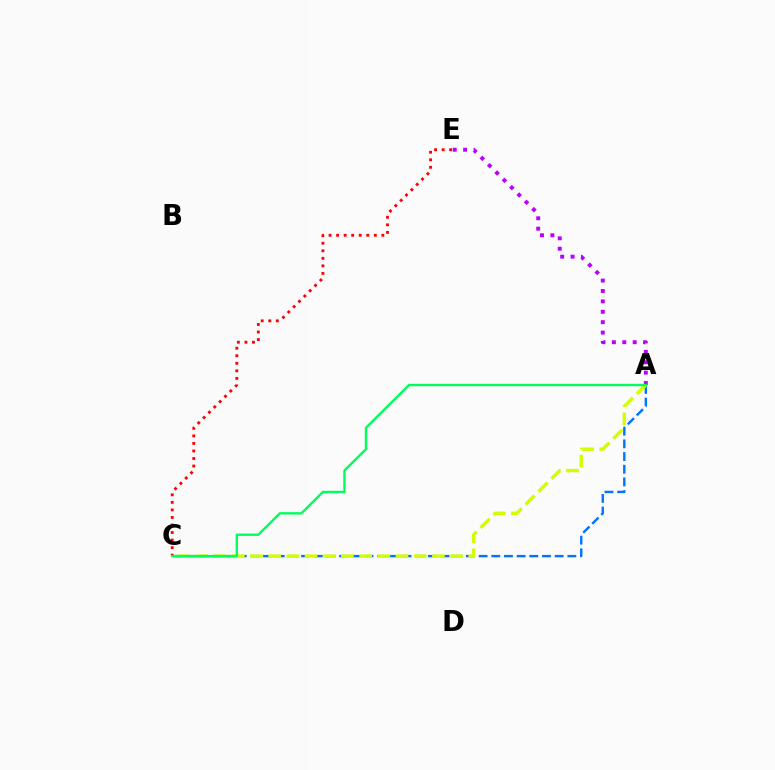{('A', 'C'): [{'color': '#0074ff', 'line_style': 'dashed', 'thickness': 1.72}, {'color': '#d1ff00', 'line_style': 'dashed', 'thickness': 2.47}, {'color': '#00ff5c', 'line_style': 'solid', 'thickness': 1.72}], ('C', 'E'): [{'color': '#ff0000', 'line_style': 'dotted', 'thickness': 2.05}], ('A', 'E'): [{'color': '#b900ff', 'line_style': 'dotted', 'thickness': 2.82}]}